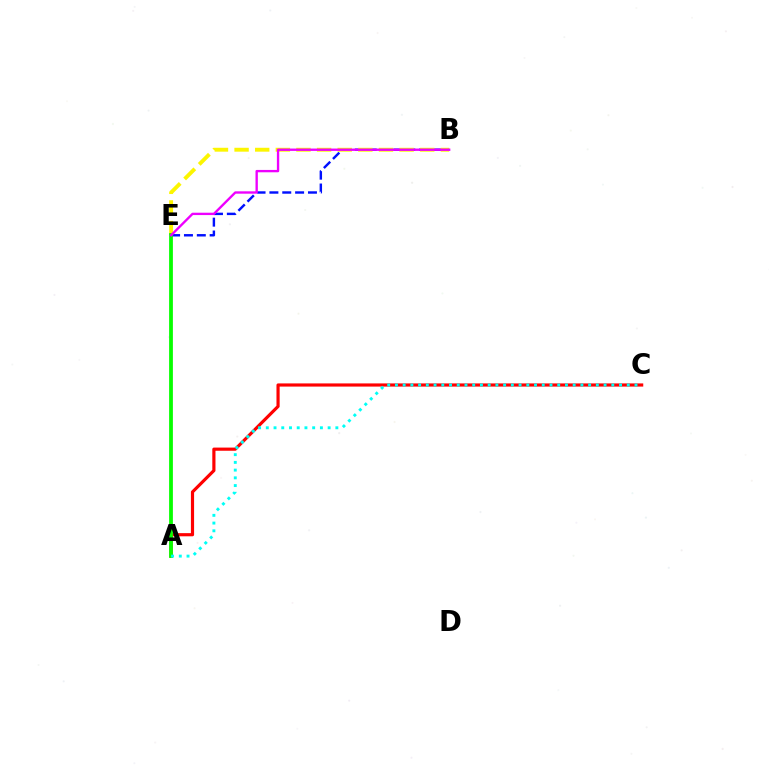{('A', 'C'): [{'color': '#ff0000', 'line_style': 'solid', 'thickness': 2.28}, {'color': '#00fff6', 'line_style': 'dotted', 'thickness': 2.1}], ('B', 'E'): [{'color': '#0010ff', 'line_style': 'dashed', 'thickness': 1.75}, {'color': '#fcf500', 'line_style': 'dashed', 'thickness': 2.8}, {'color': '#ee00ff', 'line_style': 'solid', 'thickness': 1.7}], ('A', 'E'): [{'color': '#08ff00', 'line_style': 'solid', 'thickness': 2.72}]}